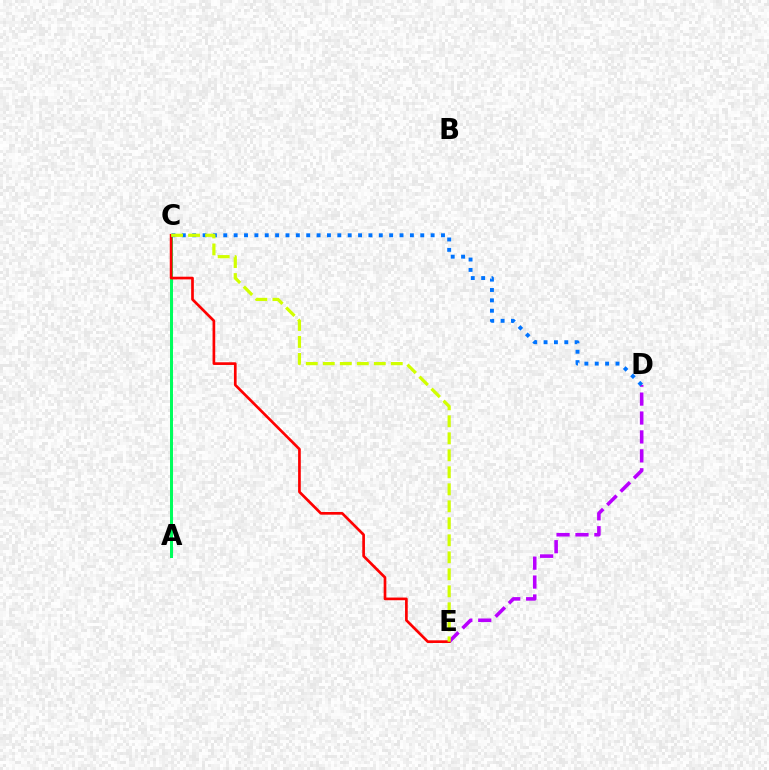{('A', 'C'): [{'color': '#00ff5c', 'line_style': 'solid', 'thickness': 2.15}], ('D', 'E'): [{'color': '#b900ff', 'line_style': 'dashed', 'thickness': 2.57}], ('C', 'E'): [{'color': '#ff0000', 'line_style': 'solid', 'thickness': 1.93}, {'color': '#d1ff00', 'line_style': 'dashed', 'thickness': 2.31}], ('C', 'D'): [{'color': '#0074ff', 'line_style': 'dotted', 'thickness': 2.82}]}